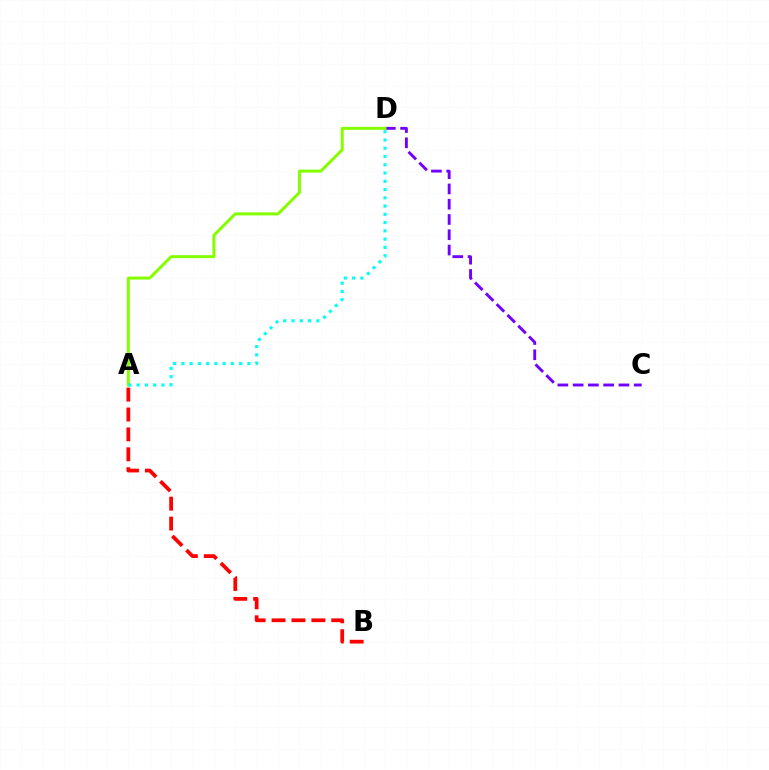{('C', 'D'): [{'color': '#7200ff', 'line_style': 'dashed', 'thickness': 2.07}], ('A', 'D'): [{'color': '#84ff00', 'line_style': 'solid', 'thickness': 2.15}, {'color': '#00fff6', 'line_style': 'dotted', 'thickness': 2.24}], ('A', 'B'): [{'color': '#ff0000', 'line_style': 'dashed', 'thickness': 2.7}]}